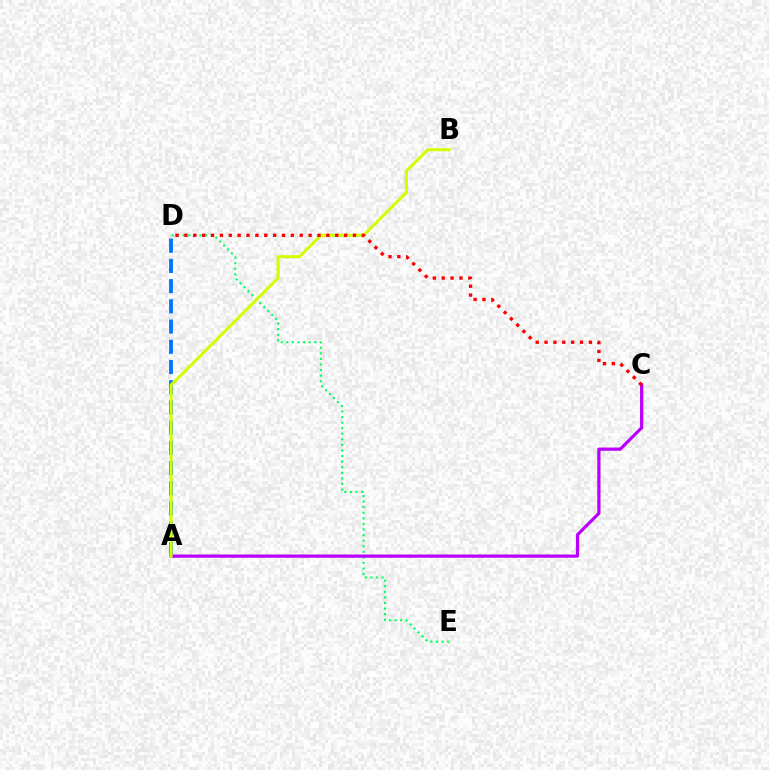{('D', 'E'): [{'color': '#00ff5c', 'line_style': 'dotted', 'thickness': 1.52}], ('A', 'C'): [{'color': '#b900ff', 'line_style': 'solid', 'thickness': 2.32}], ('A', 'D'): [{'color': '#0074ff', 'line_style': 'dashed', 'thickness': 2.75}], ('A', 'B'): [{'color': '#d1ff00', 'line_style': 'solid', 'thickness': 2.15}], ('C', 'D'): [{'color': '#ff0000', 'line_style': 'dotted', 'thickness': 2.41}]}